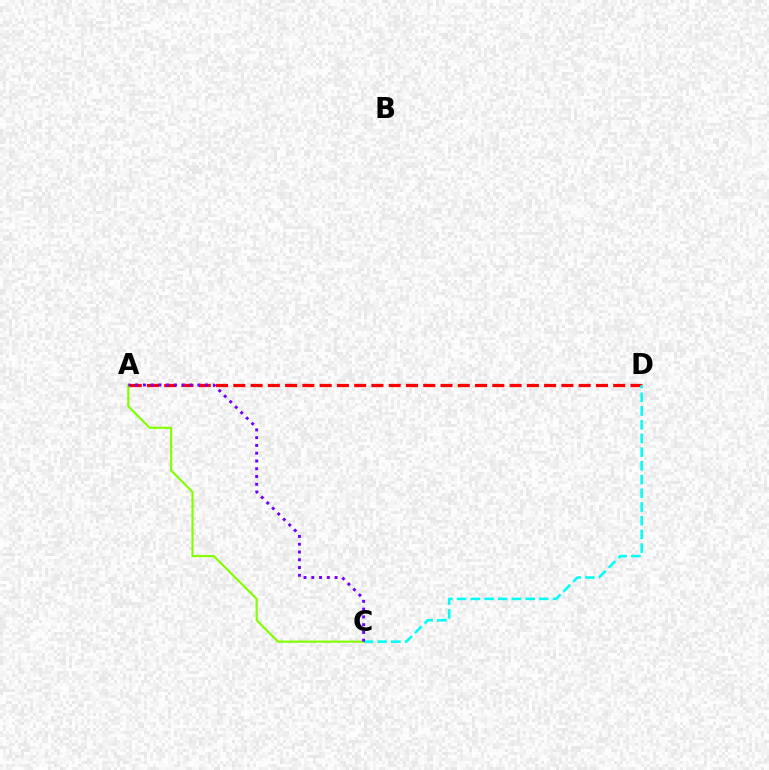{('A', 'D'): [{'color': '#ff0000', 'line_style': 'dashed', 'thickness': 2.35}], ('C', 'D'): [{'color': '#00fff6', 'line_style': 'dashed', 'thickness': 1.86}], ('A', 'C'): [{'color': '#84ff00', 'line_style': 'solid', 'thickness': 1.56}, {'color': '#7200ff', 'line_style': 'dotted', 'thickness': 2.11}]}